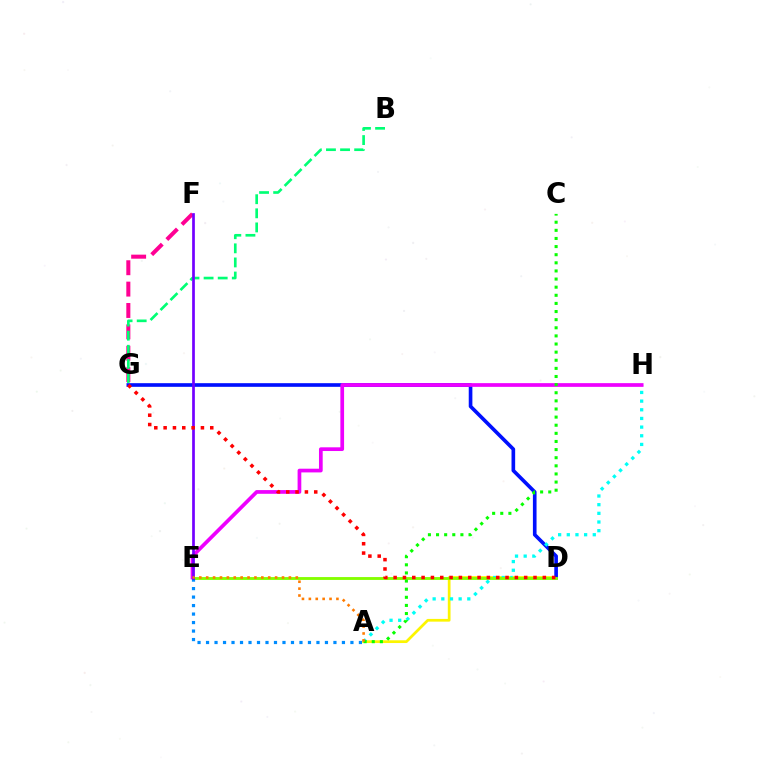{('A', 'D'): [{'color': '#fcf500', 'line_style': 'solid', 'thickness': 1.96}], ('D', 'G'): [{'color': '#0010ff', 'line_style': 'solid', 'thickness': 2.62}, {'color': '#ff0000', 'line_style': 'dotted', 'thickness': 2.53}], ('A', 'H'): [{'color': '#00fff6', 'line_style': 'dotted', 'thickness': 2.35}], ('F', 'G'): [{'color': '#ff0094', 'line_style': 'dashed', 'thickness': 2.9}], ('D', 'E'): [{'color': '#84ff00', 'line_style': 'solid', 'thickness': 2.06}], ('E', 'H'): [{'color': '#ee00ff', 'line_style': 'solid', 'thickness': 2.67}], ('B', 'G'): [{'color': '#00ff74', 'line_style': 'dashed', 'thickness': 1.92}], ('A', 'C'): [{'color': '#08ff00', 'line_style': 'dotted', 'thickness': 2.21}], ('A', 'E'): [{'color': '#008cff', 'line_style': 'dotted', 'thickness': 2.31}, {'color': '#ff7c00', 'line_style': 'dotted', 'thickness': 1.87}], ('E', 'F'): [{'color': '#7200ff', 'line_style': 'solid', 'thickness': 1.95}]}